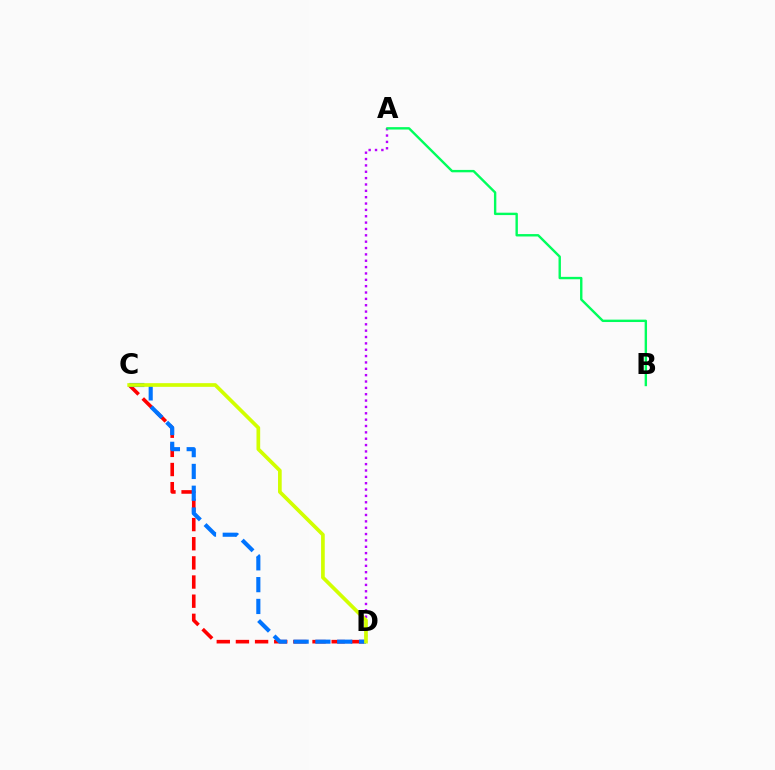{('A', 'D'): [{'color': '#b900ff', 'line_style': 'dotted', 'thickness': 1.73}], ('A', 'B'): [{'color': '#00ff5c', 'line_style': 'solid', 'thickness': 1.72}], ('C', 'D'): [{'color': '#ff0000', 'line_style': 'dashed', 'thickness': 2.6}, {'color': '#0074ff', 'line_style': 'dashed', 'thickness': 2.96}, {'color': '#d1ff00', 'line_style': 'solid', 'thickness': 2.65}]}